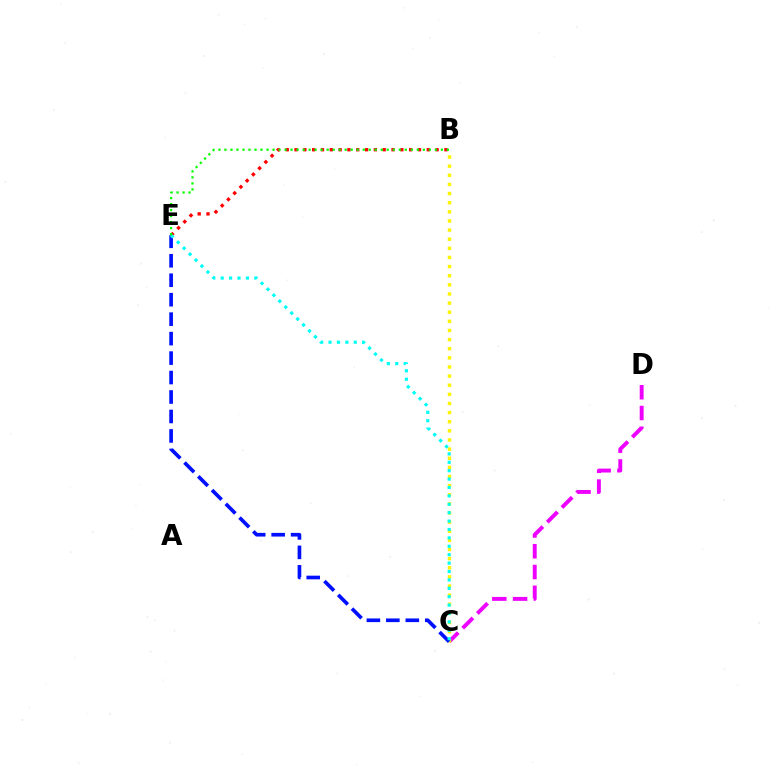{('B', 'E'): [{'color': '#ff0000', 'line_style': 'dotted', 'thickness': 2.4}, {'color': '#08ff00', 'line_style': 'dotted', 'thickness': 1.63}], ('C', 'D'): [{'color': '#ee00ff', 'line_style': 'dashed', 'thickness': 2.82}], ('B', 'C'): [{'color': '#fcf500', 'line_style': 'dotted', 'thickness': 2.48}], ('C', 'E'): [{'color': '#0010ff', 'line_style': 'dashed', 'thickness': 2.64}, {'color': '#00fff6', 'line_style': 'dotted', 'thickness': 2.28}]}